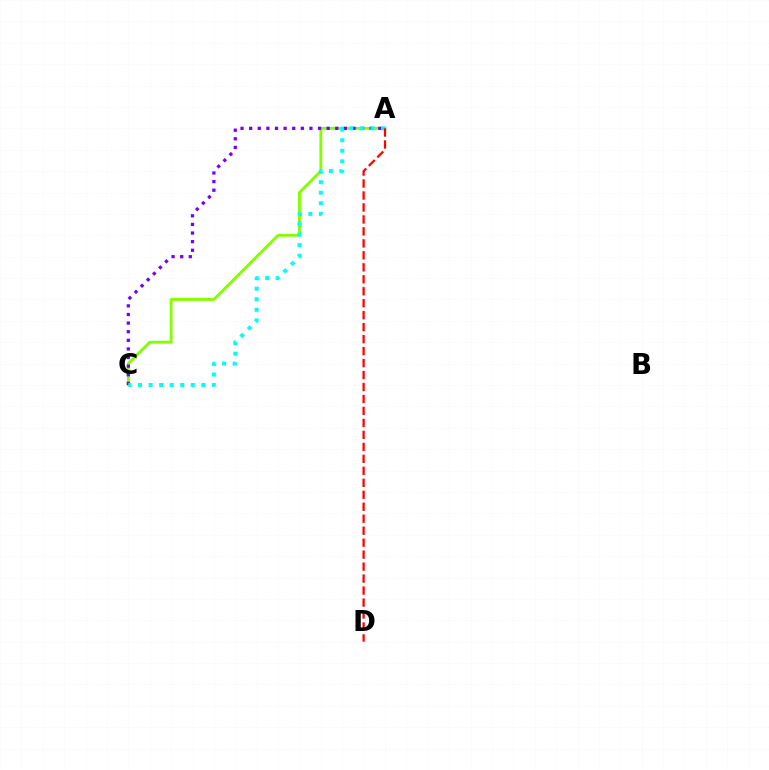{('A', 'C'): [{'color': '#84ff00', 'line_style': 'solid', 'thickness': 2.07}, {'color': '#7200ff', 'line_style': 'dotted', 'thickness': 2.34}, {'color': '#00fff6', 'line_style': 'dotted', 'thickness': 2.87}], ('A', 'D'): [{'color': '#ff0000', 'line_style': 'dashed', 'thickness': 1.63}]}